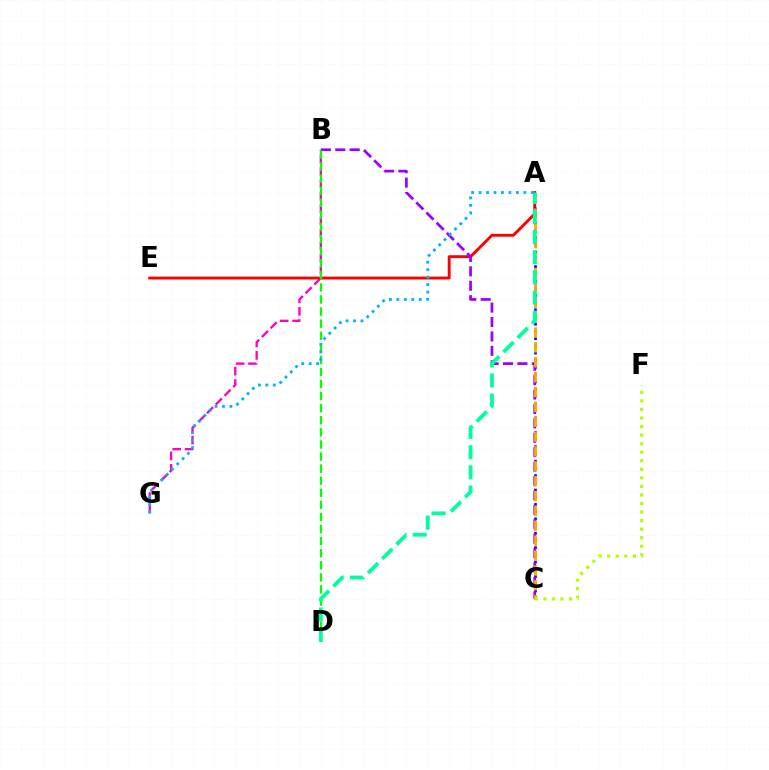{('B', 'G'): [{'color': '#ff00bd', 'line_style': 'dashed', 'thickness': 1.68}], ('A', 'E'): [{'color': '#ff0000', 'line_style': 'solid', 'thickness': 2.08}], ('A', 'C'): [{'color': '#0010ff', 'line_style': 'dotted', 'thickness': 1.96}, {'color': '#ffa500', 'line_style': 'dashed', 'thickness': 2.02}], ('B', 'C'): [{'color': '#9b00ff', 'line_style': 'dashed', 'thickness': 1.96}], ('B', 'D'): [{'color': '#08ff00', 'line_style': 'dashed', 'thickness': 1.64}], ('A', 'D'): [{'color': '#00ff9d', 'line_style': 'dashed', 'thickness': 2.74}], ('A', 'G'): [{'color': '#00b5ff', 'line_style': 'dotted', 'thickness': 2.03}], ('C', 'F'): [{'color': '#b3ff00', 'line_style': 'dotted', 'thickness': 2.32}]}